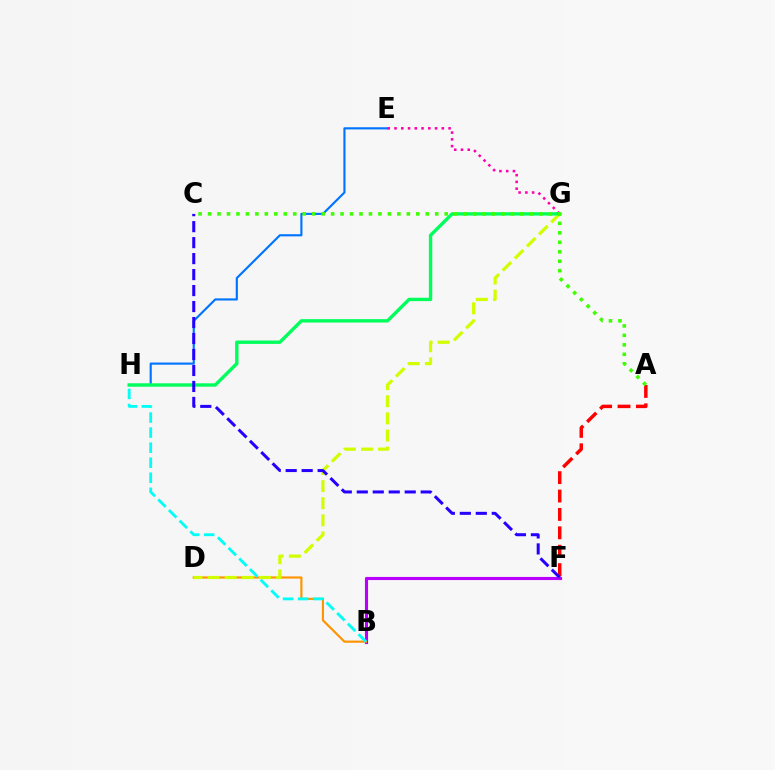{('E', 'H'): [{'color': '#0074ff', 'line_style': 'solid', 'thickness': 1.55}], ('A', 'F'): [{'color': '#ff0000', 'line_style': 'dashed', 'thickness': 2.5}], ('E', 'G'): [{'color': '#ff00ac', 'line_style': 'dotted', 'thickness': 1.84}], ('B', 'F'): [{'color': '#b900ff', 'line_style': 'solid', 'thickness': 2.24}], ('B', 'D'): [{'color': '#ff9400', 'line_style': 'solid', 'thickness': 1.56}], ('D', 'G'): [{'color': '#d1ff00', 'line_style': 'dashed', 'thickness': 2.32}], ('G', 'H'): [{'color': '#00ff5c', 'line_style': 'solid', 'thickness': 2.43}], ('B', 'H'): [{'color': '#00fff6', 'line_style': 'dashed', 'thickness': 2.04}], ('C', 'F'): [{'color': '#2500ff', 'line_style': 'dashed', 'thickness': 2.17}], ('A', 'C'): [{'color': '#3dff00', 'line_style': 'dotted', 'thickness': 2.57}]}